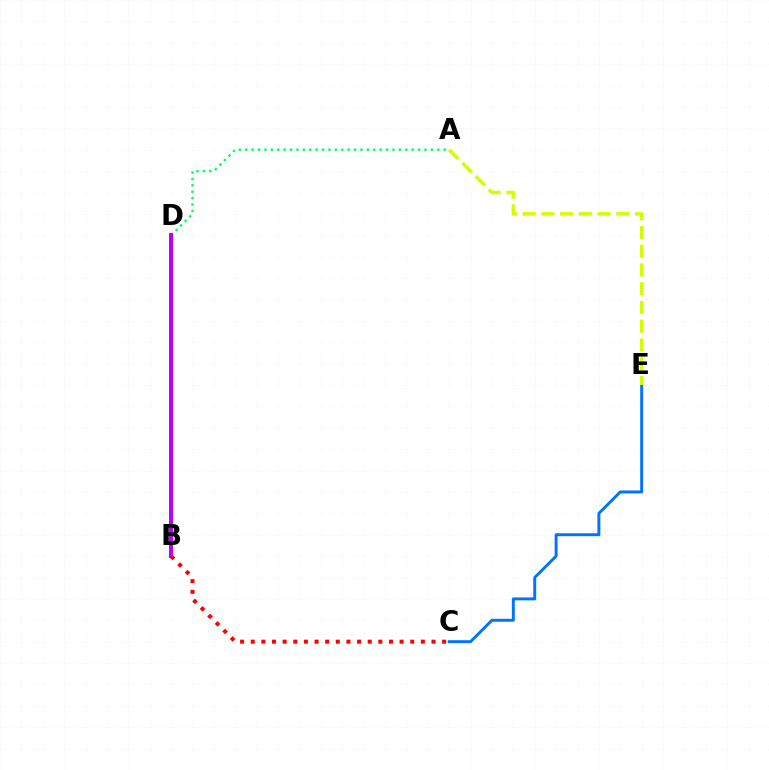{('A', 'D'): [{'color': '#00ff5c', 'line_style': 'dotted', 'thickness': 1.74}], ('C', 'E'): [{'color': '#0074ff', 'line_style': 'solid', 'thickness': 2.11}], ('B', 'D'): [{'color': '#b900ff', 'line_style': 'solid', 'thickness': 2.86}], ('B', 'C'): [{'color': '#ff0000', 'line_style': 'dotted', 'thickness': 2.89}], ('A', 'E'): [{'color': '#d1ff00', 'line_style': 'dashed', 'thickness': 2.55}]}